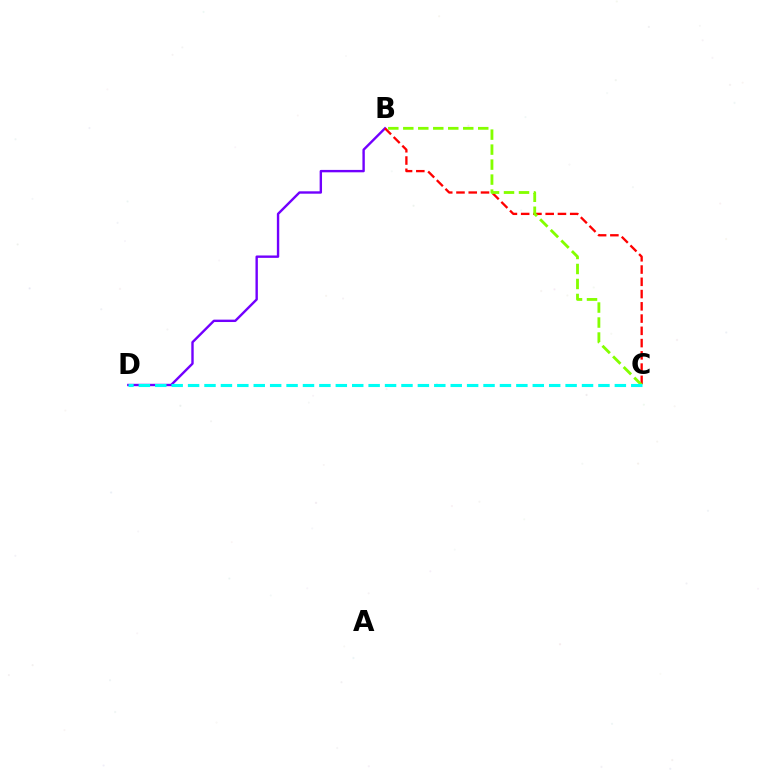{('B', 'D'): [{'color': '#7200ff', 'line_style': 'solid', 'thickness': 1.72}], ('B', 'C'): [{'color': '#ff0000', 'line_style': 'dashed', 'thickness': 1.67}, {'color': '#84ff00', 'line_style': 'dashed', 'thickness': 2.04}], ('C', 'D'): [{'color': '#00fff6', 'line_style': 'dashed', 'thickness': 2.23}]}